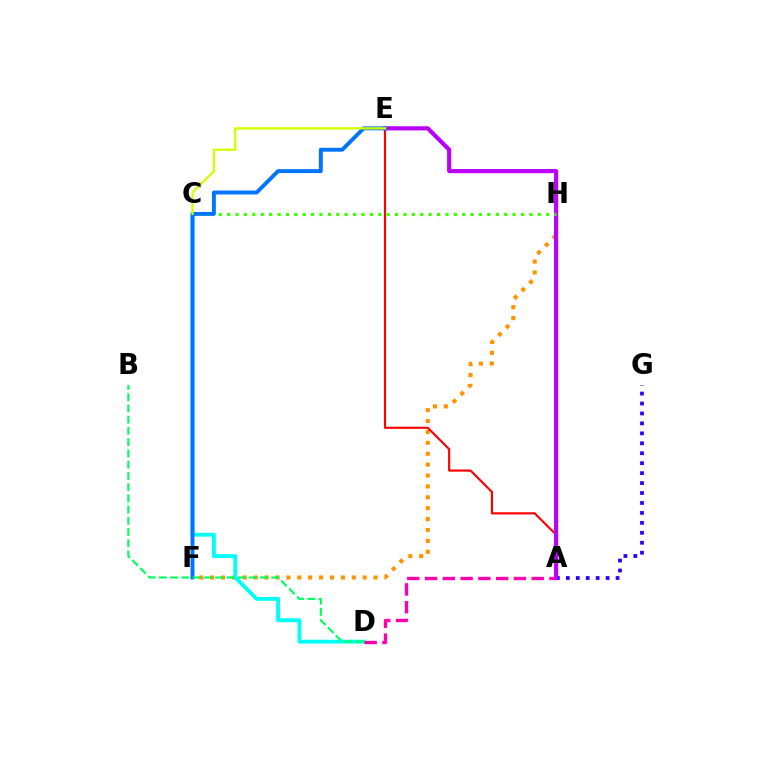{('F', 'H'): [{'color': '#ff9400', 'line_style': 'dotted', 'thickness': 2.96}], ('A', 'G'): [{'color': '#2500ff', 'line_style': 'dotted', 'thickness': 2.7}], ('C', 'D'): [{'color': '#00fff6', 'line_style': 'solid', 'thickness': 2.78}], ('A', 'D'): [{'color': '#ff00ac', 'line_style': 'dashed', 'thickness': 2.41}], ('A', 'E'): [{'color': '#ff0000', 'line_style': 'solid', 'thickness': 1.55}, {'color': '#b900ff', 'line_style': 'solid', 'thickness': 2.98}], ('C', 'H'): [{'color': '#3dff00', 'line_style': 'dotted', 'thickness': 2.28}], ('E', 'F'): [{'color': '#0074ff', 'line_style': 'solid', 'thickness': 2.82}], ('C', 'E'): [{'color': '#d1ff00', 'line_style': 'solid', 'thickness': 1.65}], ('B', 'D'): [{'color': '#00ff5c', 'line_style': 'dashed', 'thickness': 1.53}]}